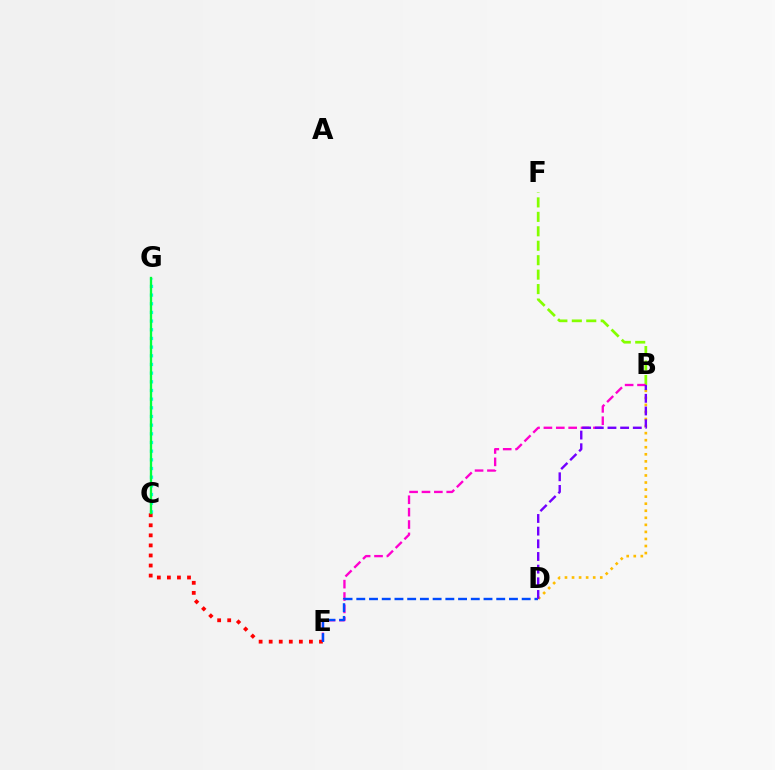{('B', 'F'): [{'color': '#84ff00', 'line_style': 'dashed', 'thickness': 1.96}], ('C', 'G'): [{'color': '#00fff6', 'line_style': 'dotted', 'thickness': 2.36}, {'color': '#00ff39', 'line_style': 'solid', 'thickness': 1.68}], ('C', 'E'): [{'color': '#ff0000', 'line_style': 'dotted', 'thickness': 2.73}], ('B', 'E'): [{'color': '#ff00cf', 'line_style': 'dashed', 'thickness': 1.68}], ('D', 'E'): [{'color': '#004bff', 'line_style': 'dashed', 'thickness': 1.73}], ('B', 'D'): [{'color': '#ffbd00', 'line_style': 'dotted', 'thickness': 1.92}, {'color': '#7200ff', 'line_style': 'dashed', 'thickness': 1.72}]}